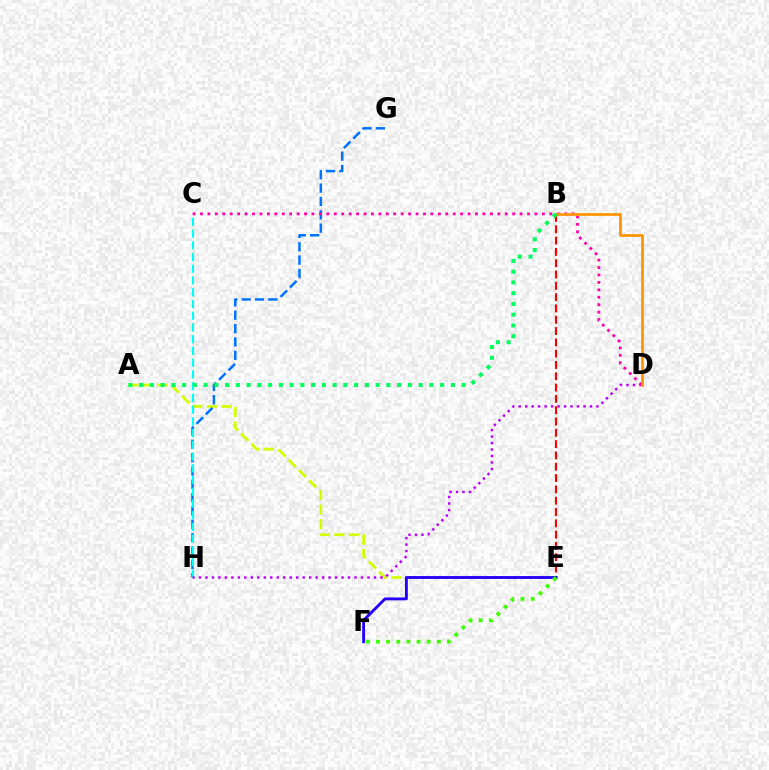{('A', 'E'): [{'color': '#d1ff00', 'line_style': 'dashed', 'thickness': 1.98}], ('B', 'E'): [{'color': '#ff0000', 'line_style': 'dashed', 'thickness': 1.54}], ('E', 'F'): [{'color': '#2500ff', 'line_style': 'solid', 'thickness': 2.06}, {'color': '#3dff00', 'line_style': 'dotted', 'thickness': 2.76}], ('G', 'H'): [{'color': '#0074ff', 'line_style': 'dashed', 'thickness': 1.81}], ('C', 'H'): [{'color': '#00fff6', 'line_style': 'dashed', 'thickness': 1.59}], ('D', 'H'): [{'color': '#b900ff', 'line_style': 'dotted', 'thickness': 1.76}], ('C', 'D'): [{'color': '#ff00ac', 'line_style': 'dotted', 'thickness': 2.02}], ('B', 'D'): [{'color': '#ff9400', 'line_style': 'solid', 'thickness': 1.96}], ('A', 'B'): [{'color': '#00ff5c', 'line_style': 'dotted', 'thickness': 2.92}]}